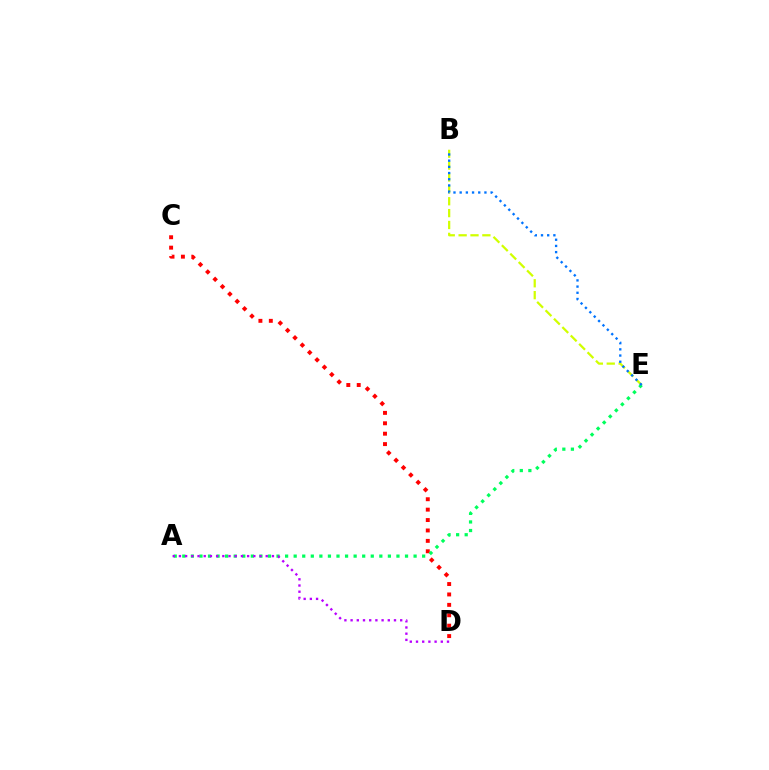{('C', 'D'): [{'color': '#ff0000', 'line_style': 'dotted', 'thickness': 2.83}], ('B', 'E'): [{'color': '#d1ff00', 'line_style': 'dashed', 'thickness': 1.61}, {'color': '#0074ff', 'line_style': 'dotted', 'thickness': 1.68}], ('A', 'E'): [{'color': '#00ff5c', 'line_style': 'dotted', 'thickness': 2.33}], ('A', 'D'): [{'color': '#b900ff', 'line_style': 'dotted', 'thickness': 1.68}]}